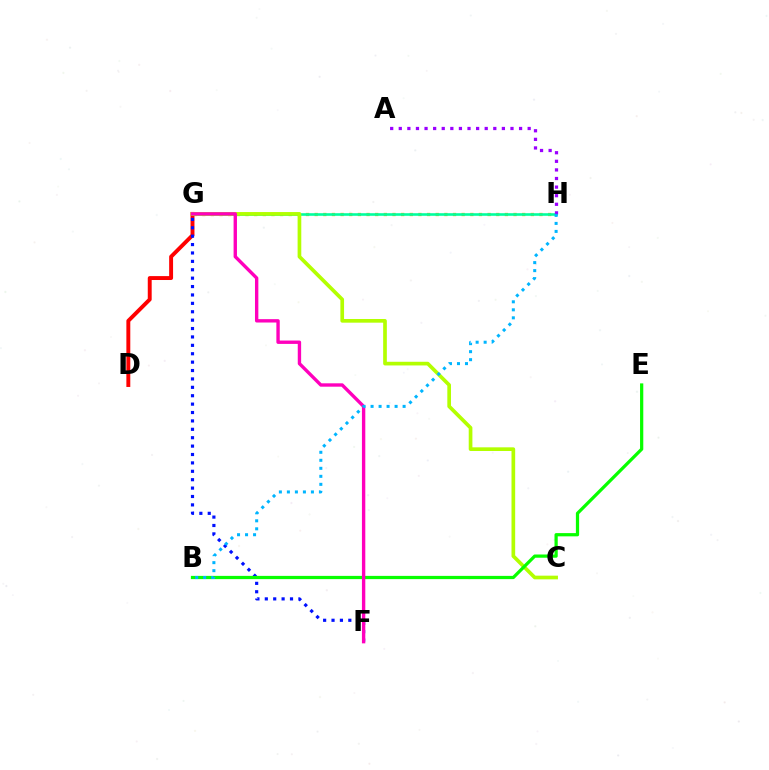{('G', 'H'): [{'color': '#ffa500', 'line_style': 'dotted', 'thickness': 2.35}, {'color': '#00ff9d', 'line_style': 'solid', 'thickness': 1.87}], ('D', 'G'): [{'color': '#ff0000', 'line_style': 'solid', 'thickness': 2.82}], ('C', 'G'): [{'color': '#b3ff00', 'line_style': 'solid', 'thickness': 2.65}], ('F', 'G'): [{'color': '#0010ff', 'line_style': 'dotted', 'thickness': 2.28}, {'color': '#ff00bd', 'line_style': 'solid', 'thickness': 2.43}], ('A', 'H'): [{'color': '#9b00ff', 'line_style': 'dotted', 'thickness': 2.33}], ('B', 'E'): [{'color': '#08ff00', 'line_style': 'solid', 'thickness': 2.33}], ('B', 'H'): [{'color': '#00b5ff', 'line_style': 'dotted', 'thickness': 2.18}]}